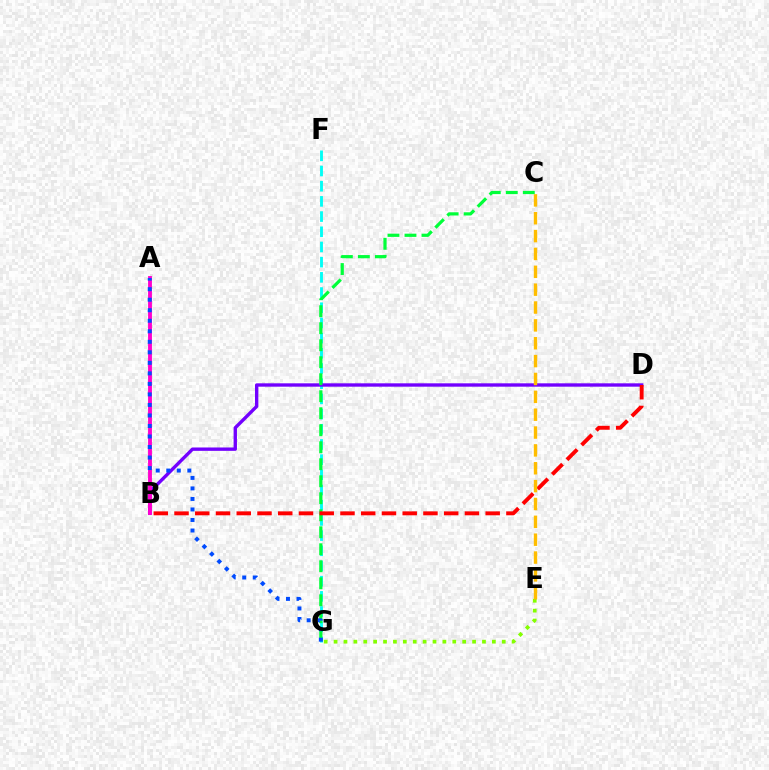{('F', 'G'): [{'color': '#00fff6', 'line_style': 'dashed', 'thickness': 2.06}], ('B', 'D'): [{'color': '#7200ff', 'line_style': 'solid', 'thickness': 2.42}, {'color': '#ff0000', 'line_style': 'dashed', 'thickness': 2.82}], ('A', 'B'): [{'color': '#ff00cf', 'line_style': 'solid', 'thickness': 2.78}], ('C', 'G'): [{'color': '#00ff39', 'line_style': 'dashed', 'thickness': 2.31}], ('E', 'G'): [{'color': '#84ff00', 'line_style': 'dotted', 'thickness': 2.69}], ('A', 'G'): [{'color': '#004bff', 'line_style': 'dotted', 'thickness': 2.86}], ('C', 'E'): [{'color': '#ffbd00', 'line_style': 'dashed', 'thickness': 2.43}]}